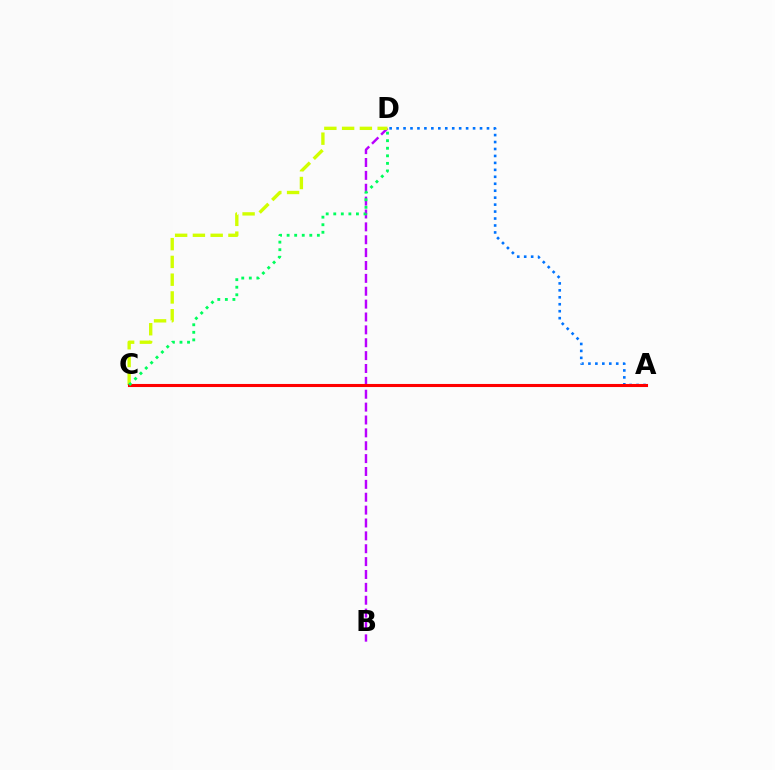{('A', 'D'): [{'color': '#0074ff', 'line_style': 'dotted', 'thickness': 1.89}], ('B', 'D'): [{'color': '#b900ff', 'line_style': 'dashed', 'thickness': 1.75}], ('C', 'D'): [{'color': '#d1ff00', 'line_style': 'dashed', 'thickness': 2.41}, {'color': '#00ff5c', 'line_style': 'dotted', 'thickness': 2.05}], ('A', 'C'): [{'color': '#ff0000', 'line_style': 'solid', 'thickness': 2.22}]}